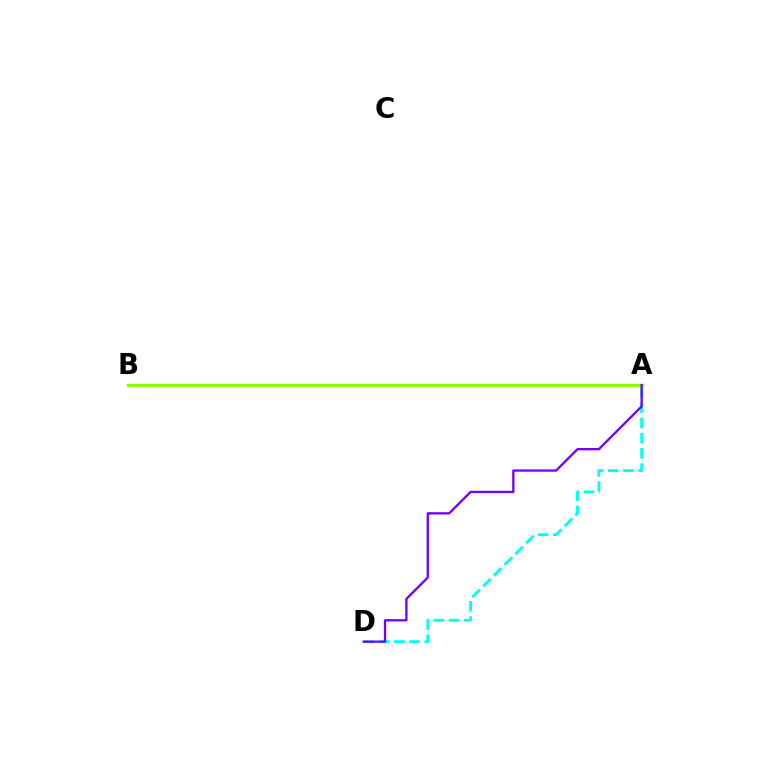{('A', 'B'): [{'color': '#ff0000', 'line_style': 'solid', 'thickness': 1.86}, {'color': '#84ff00', 'line_style': 'solid', 'thickness': 2.31}], ('A', 'D'): [{'color': '#00fff6', 'line_style': 'dashed', 'thickness': 2.07}, {'color': '#7200ff', 'line_style': 'solid', 'thickness': 1.66}]}